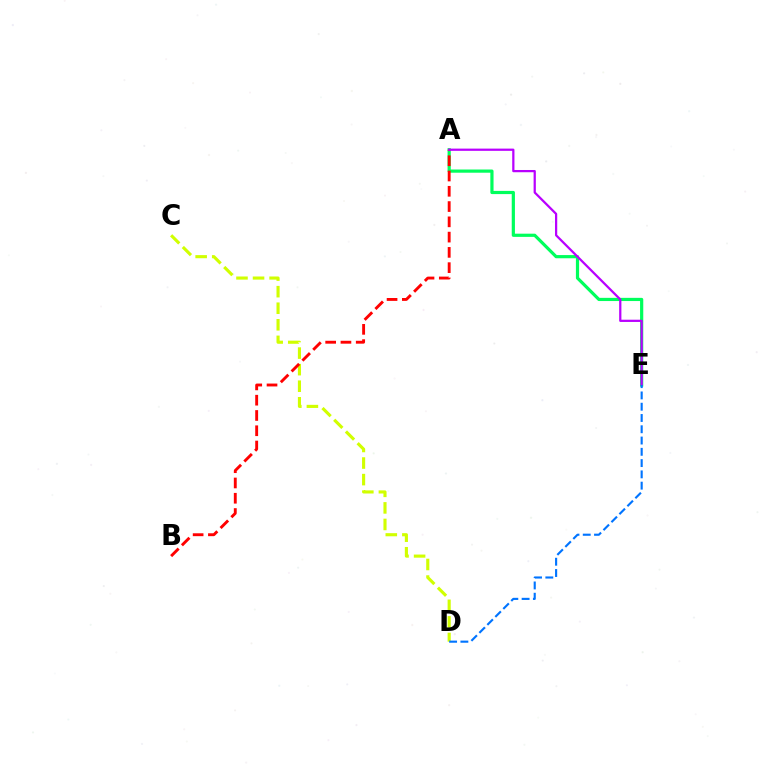{('C', 'D'): [{'color': '#d1ff00', 'line_style': 'dashed', 'thickness': 2.25}], ('A', 'E'): [{'color': '#00ff5c', 'line_style': 'solid', 'thickness': 2.3}, {'color': '#b900ff', 'line_style': 'solid', 'thickness': 1.61}], ('A', 'B'): [{'color': '#ff0000', 'line_style': 'dashed', 'thickness': 2.07}], ('D', 'E'): [{'color': '#0074ff', 'line_style': 'dashed', 'thickness': 1.53}]}